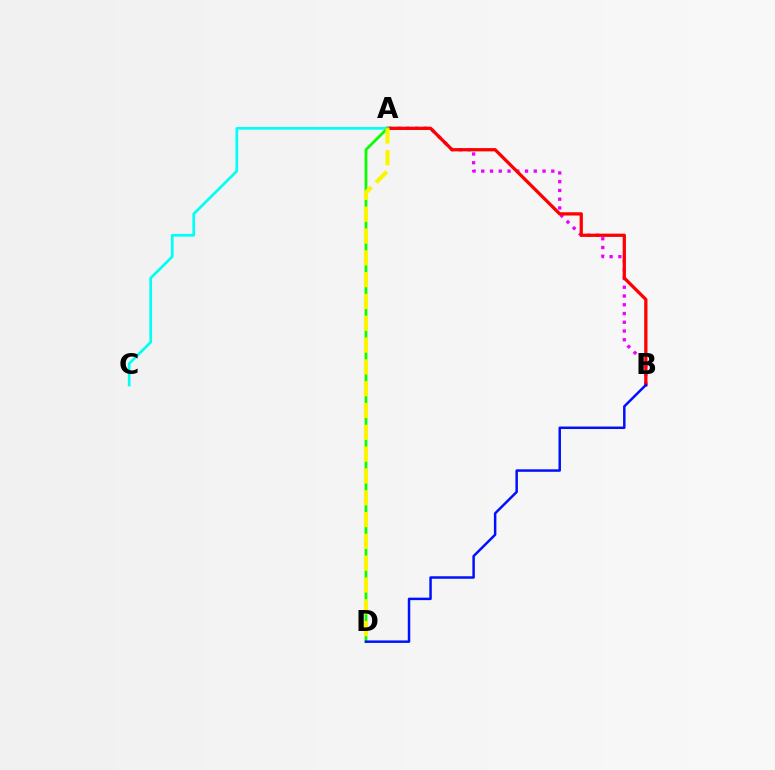{('A', 'B'): [{'color': '#ee00ff', 'line_style': 'dotted', 'thickness': 2.38}, {'color': '#ff0000', 'line_style': 'solid', 'thickness': 2.35}], ('A', 'C'): [{'color': '#00fff6', 'line_style': 'solid', 'thickness': 1.95}], ('A', 'D'): [{'color': '#08ff00', 'line_style': 'solid', 'thickness': 1.99}, {'color': '#fcf500', 'line_style': 'dashed', 'thickness': 2.96}], ('B', 'D'): [{'color': '#0010ff', 'line_style': 'solid', 'thickness': 1.79}]}